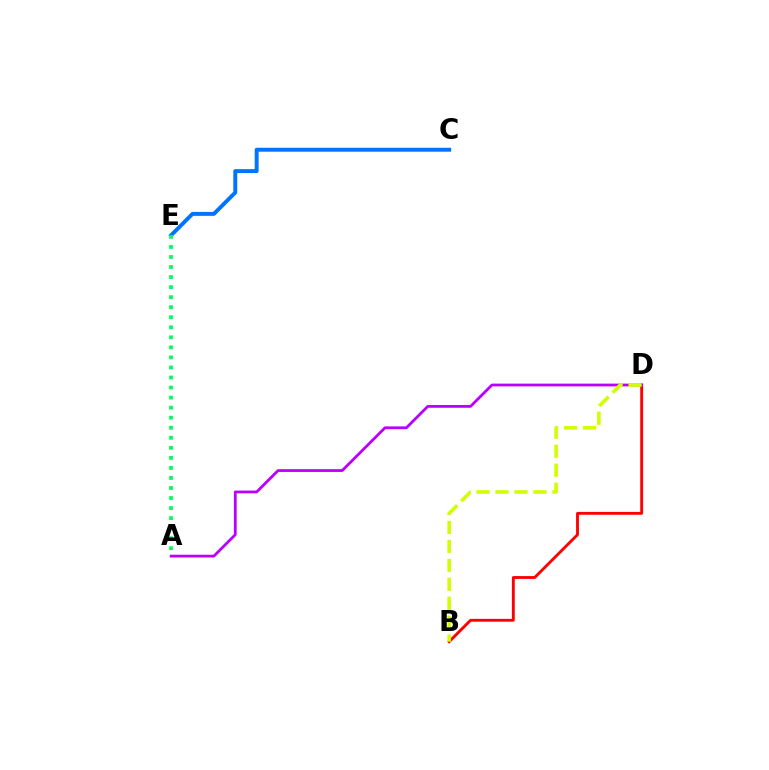{('B', 'D'): [{'color': '#ff0000', 'line_style': 'solid', 'thickness': 2.06}, {'color': '#d1ff00', 'line_style': 'dashed', 'thickness': 2.58}], ('A', 'D'): [{'color': '#b900ff', 'line_style': 'solid', 'thickness': 1.99}], ('C', 'E'): [{'color': '#0074ff', 'line_style': 'solid', 'thickness': 2.83}], ('A', 'E'): [{'color': '#00ff5c', 'line_style': 'dotted', 'thickness': 2.73}]}